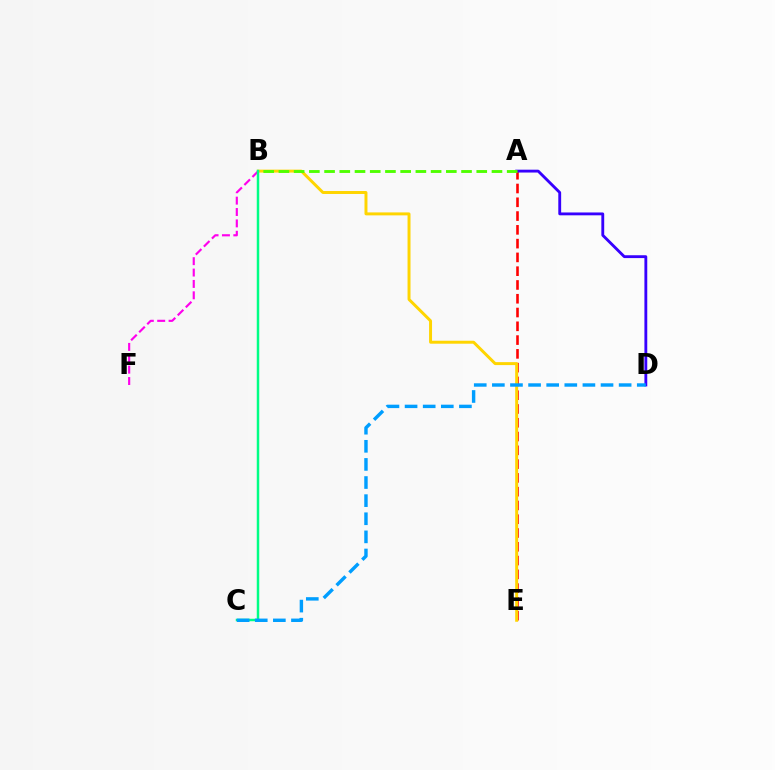{('A', 'E'): [{'color': '#ff0000', 'line_style': 'dashed', 'thickness': 1.87}], ('B', 'E'): [{'color': '#ffd500', 'line_style': 'solid', 'thickness': 2.13}], ('B', 'F'): [{'color': '#ff00ed', 'line_style': 'dashed', 'thickness': 1.55}], ('A', 'D'): [{'color': '#3700ff', 'line_style': 'solid', 'thickness': 2.05}], ('A', 'B'): [{'color': '#4fff00', 'line_style': 'dashed', 'thickness': 2.07}], ('B', 'C'): [{'color': '#00ff86', 'line_style': 'solid', 'thickness': 1.78}], ('C', 'D'): [{'color': '#009eff', 'line_style': 'dashed', 'thickness': 2.46}]}